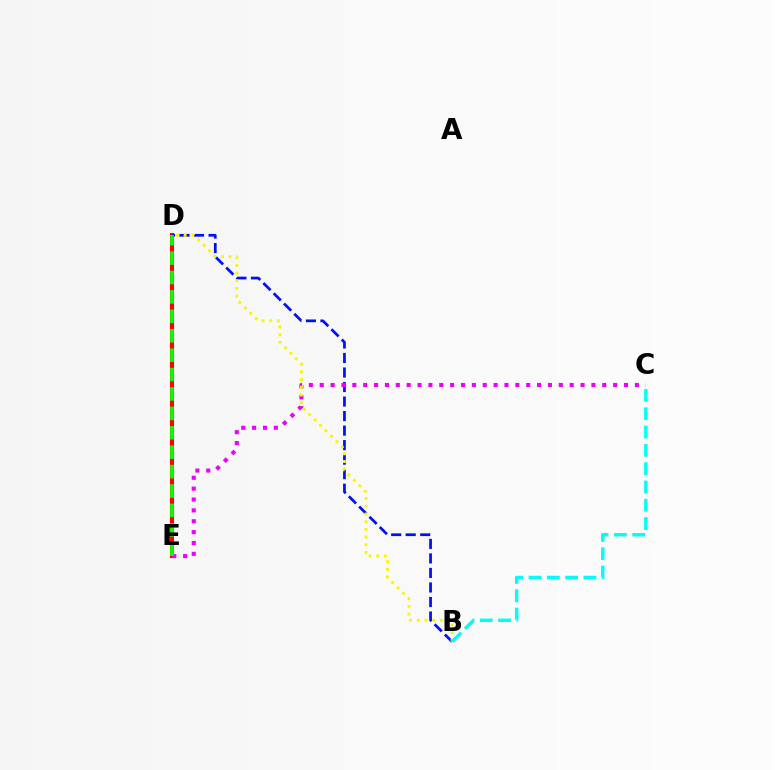{('D', 'E'): [{'color': '#ff0000', 'line_style': 'solid', 'thickness': 2.92}, {'color': '#08ff00', 'line_style': 'dashed', 'thickness': 2.64}], ('B', 'D'): [{'color': '#0010ff', 'line_style': 'dashed', 'thickness': 1.97}, {'color': '#fcf500', 'line_style': 'dotted', 'thickness': 2.09}], ('C', 'E'): [{'color': '#ee00ff', 'line_style': 'dotted', 'thickness': 2.95}], ('B', 'C'): [{'color': '#00fff6', 'line_style': 'dashed', 'thickness': 2.49}]}